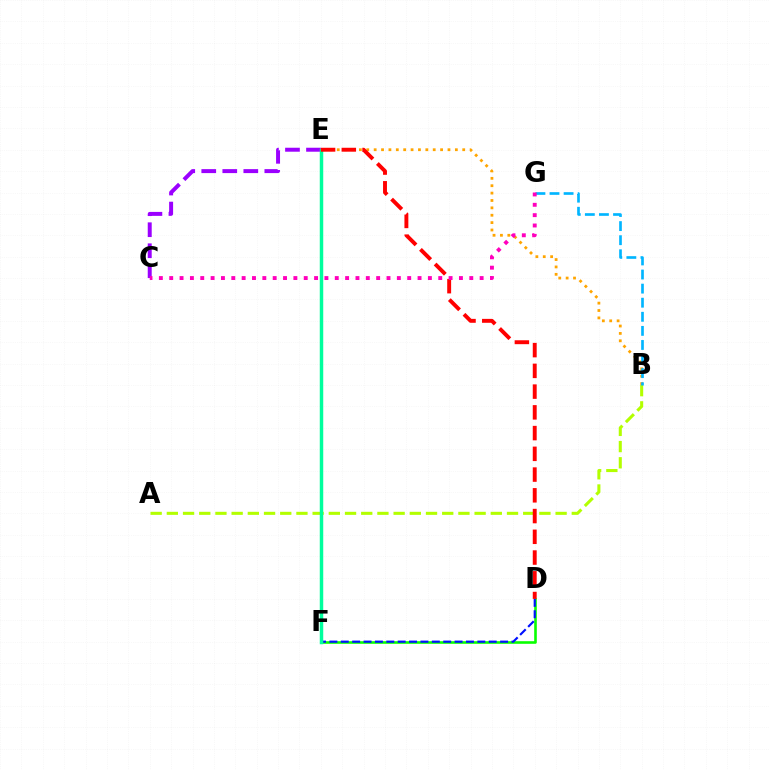{('D', 'F'): [{'color': '#08ff00', 'line_style': 'solid', 'thickness': 1.88}, {'color': '#0010ff', 'line_style': 'dashed', 'thickness': 1.55}], ('C', 'E'): [{'color': '#9b00ff', 'line_style': 'dashed', 'thickness': 2.86}], ('A', 'B'): [{'color': '#b3ff00', 'line_style': 'dashed', 'thickness': 2.2}], ('B', 'E'): [{'color': '#ffa500', 'line_style': 'dotted', 'thickness': 2.01}], ('B', 'G'): [{'color': '#00b5ff', 'line_style': 'dashed', 'thickness': 1.91}], ('E', 'F'): [{'color': '#00ff9d', 'line_style': 'solid', 'thickness': 2.5}], ('D', 'E'): [{'color': '#ff0000', 'line_style': 'dashed', 'thickness': 2.82}], ('C', 'G'): [{'color': '#ff00bd', 'line_style': 'dotted', 'thickness': 2.81}]}